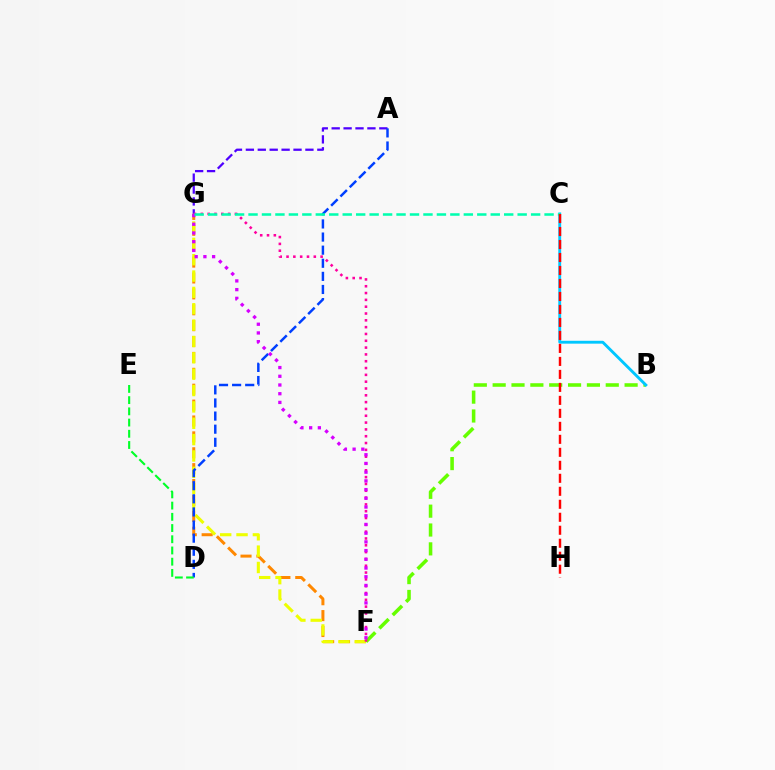{('F', 'G'): [{'color': '#ff8800', 'line_style': 'dashed', 'thickness': 2.16}, {'color': '#eeff00', 'line_style': 'dashed', 'thickness': 2.22}, {'color': '#ff00a0', 'line_style': 'dotted', 'thickness': 1.85}, {'color': '#d600ff', 'line_style': 'dotted', 'thickness': 2.37}], ('A', 'G'): [{'color': '#4f00ff', 'line_style': 'dashed', 'thickness': 1.62}], ('A', 'D'): [{'color': '#003fff', 'line_style': 'dashed', 'thickness': 1.78}], ('B', 'F'): [{'color': '#66ff00', 'line_style': 'dashed', 'thickness': 2.56}], ('B', 'C'): [{'color': '#00c7ff', 'line_style': 'solid', 'thickness': 2.07}], ('D', 'E'): [{'color': '#00ff27', 'line_style': 'dashed', 'thickness': 1.52}], ('C', 'G'): [{'color': '#00ffaf', 'line_style': 'dashed', 'thickness': 1.83}], ('C', 'H'): [{'color': '#ff0000', 'line_style': 'dashed', 'thickness': 1.76}]}